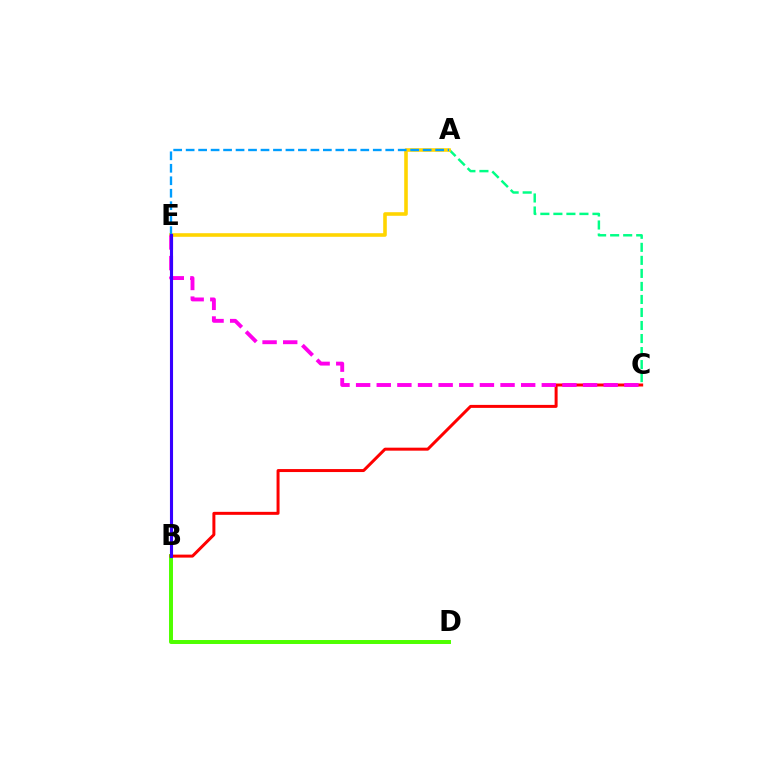{('A', 'C'): [{'color': '#00ff86', 'line_style': 'dashed', 'thickness': 1.77}], ('B', 'D'): [{'color': '#4fff00', 'line_style': 'solid', 'thickness': 2.86}], ('A', 'E'): [{'color': '#ffd500', 'line_style': 'solid', 'thickness': 2.59}, {'color': '#009eff', 'line_style': 'dashed', 'thickness': 1.69}], ('B', 'C'): [{'color': '#ff0000', 'line_style': 'solid', 'thickness': 2.15}], ('C', 'E'): [{'color': '#ff00ed', 'line_style': 'dashed', 'thickness': 2.8}], ('B', 'E'): [{'color': '#3700ff', 'line_style': 'solid', 'thickness': 2.23}]}